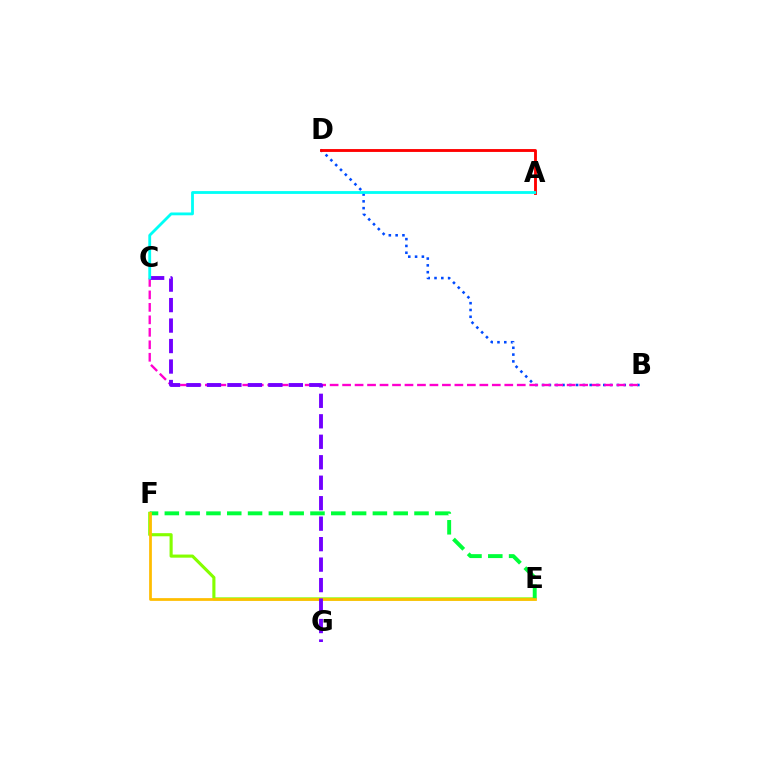{('B', 'D'): [{'color': '#004bff', 'line_style': 'dotted', 'thickness': 1.85}], ('A', 'D'): [{'color': '#ff0000', 'line_style': 'solid', 'thickness': 2.06}], ('B', 'C'): [{'color': '#ff00cf', 'line_style': 'dashed', 'thickness': 1.69}], ('E', 'F'): [{'color': '#84ff00', 'line_style': 'solid', 'thickness': 2.24}, {'color': '#00ff39', 'line_style': 'dashed', 'thickness': 2.83}, {'color': '#ffbd00', 'line_style': 'solid', 'thickness': 1.98}], ('C', 'G'): [{'color': '#7200ff', 'line_style': 'dashed', 'thickness': 2.78}], ('A', 'C'): [{'color': '#00fff6', 'line_style': 'solid', 'thickness': 2.03}]}